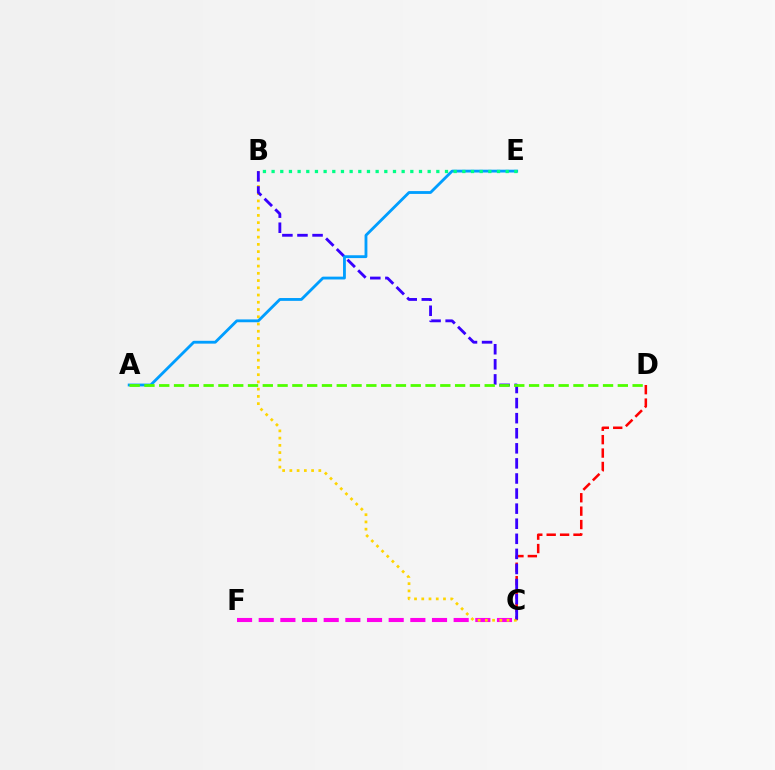{('C', 'F'): [{'color': '#ff00ed', 'line_style': 'dashed', 'thickness': 2.94}], ('C', 'D'): [{'color': '#ff0000', 'line_style': 'dashed', 'thickness': 1.82}], ('B', 'C'): [{'color': '#ffd500', 'line_style': 'dotted', 'thickness': 1.97}, {'color': '#3700ff', 'line_style': 'dashed', 'thickness': 2.05}], ('A', 'E'): [{'color': '#009eff', 'line_style': 'solid', 'thickness': 2.04}], ('A', 'D'): [{'color': '#4fff00', 'line_style': 'dashed', 'thickness': 2.01}], ('B', 'E'): [{'color': '#00ff86', 'line_style': 'dotted', 'thickness': 2.36}]}